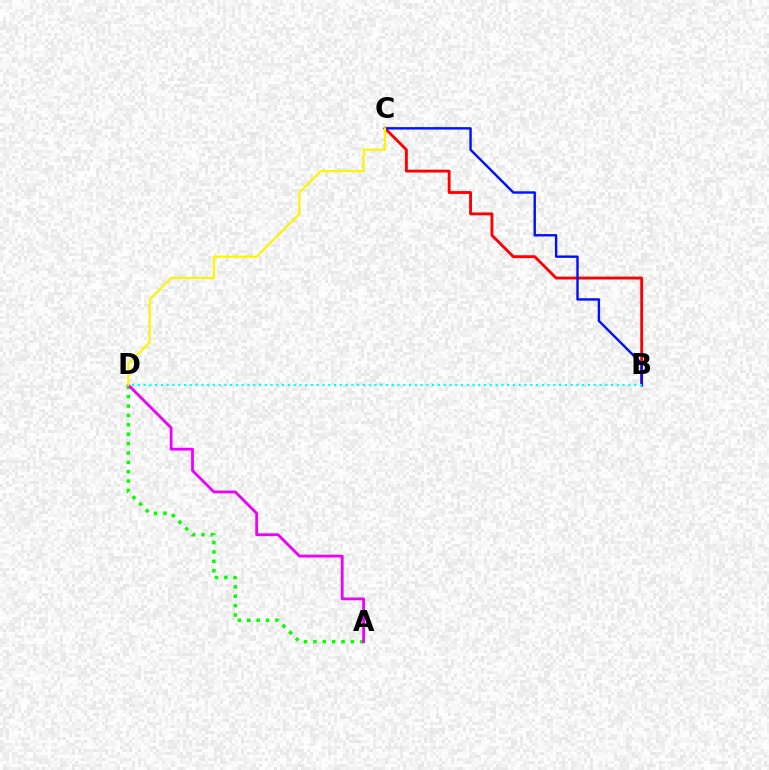{('A', 'D'): [{'color': '#08ff00', 'line_style': 'dotted', 'thickness': 2.55}, {'color': '#ee00ff', 'line_style': 'solid', 'thickness': 2.02}], ('B', 'C'): [{'color': '#ff0000', 'line_style': 'solid', 'thickness': 2.05}, {'color': '#0010ff', 'line_style': 'solid', 'thickness': 1.73}], ('B', 'D'): [{'color': '#00fff6', 'line_style': 'dotted', 'thickness': 1.57}], ('C', 'D'): [{'color': '#fcf500', 'line_style': 'solid', 'thickness': 1.57}]}